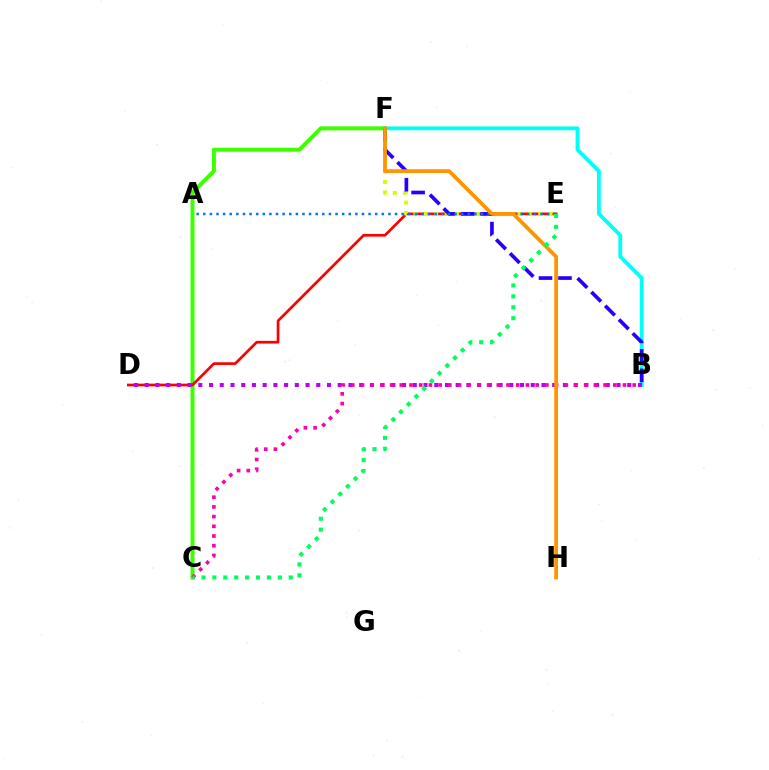{('C', 'F'): [{'color': '#3dff00', 'line_style': 'solid', 'thickness': 2.86}], ('B', 'F'): [{'color': '#00fff6', 'line_style': 'solid', 'thickness': 2.76}, {'color': '#2500ff', 'line_style': 'dashed', 'thickness': 2.65}], ('D', 'E'): [{'color': '#ff0000', 'line_style': 'solid', 'thickness': 1.95}], ('E', 'F'): [{'color': '#d1ff00', 'line_style': 'dotted', 'thickness': 2.83}], ('B', 'D'): [{'color': '#b900ff', 'line_style': 'dotted', 'thickness': 2.91}], ('B', 'C'): [{'color': '#ff00ac', 'line_style': 'dotted', 'thickness': 2.64}], ('A', 'E'): [{'color': '#0074ff', 'line_style': 'dotted', 'thickness': 1.8}], ('F', 'H'): [{'color': '#ff9400', 'line_style': 'solid', 'thickness': 2.71}], ('C', 'E'): [{'color': '#00ff5c', 'line_style': 'dotted', 'thickness': 2.96}]}